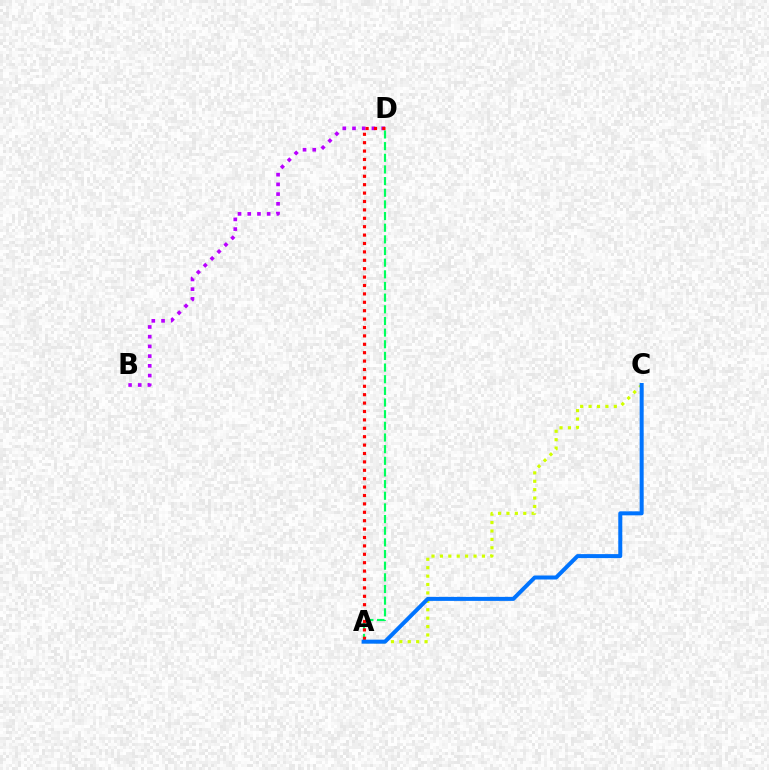{('B', 'D'): [{'color': '#b900ff', 'line_style': 'dotted', 'thickness': 2.64}], ('A', 'D'): [{'color': '#00ff5c', 'line_style': 'dashed', 'thickness': 1.58}, {'color': '#ff0000', 'line_style': 'dotted', 'thickness': 2.28}], ('A', 'C'): [{'color': '#d1ff00', 'line_style': 'dotted', 'thickness': 2.28}, {'color': '#0074ff', 'line_style': 'solid', 'thickness': 2.88}]}